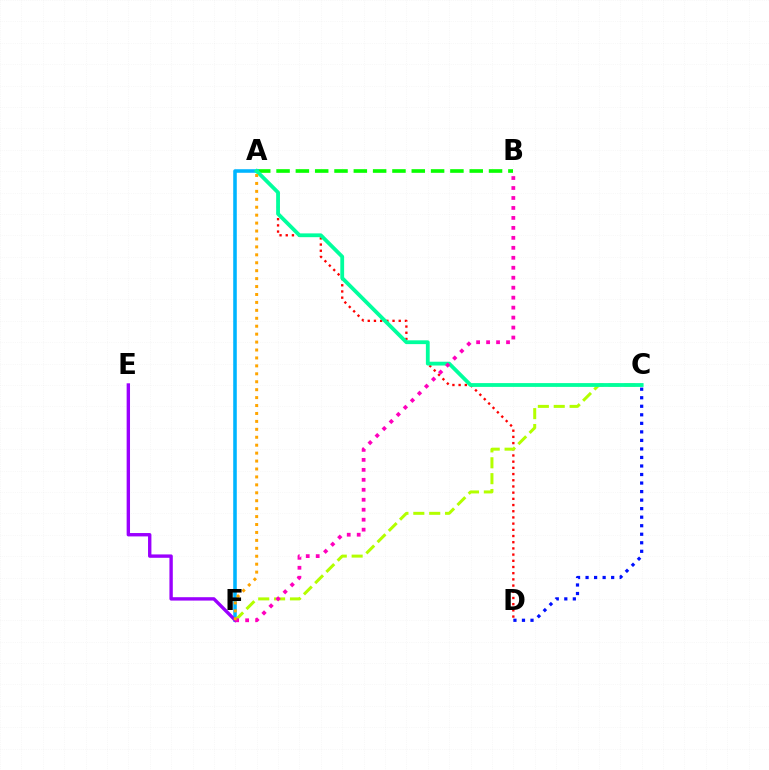{('A', 'B'): [{'color': '#08ff00', 'line_style': 'dashed', 'thickness': 2.62}], ('A', 'D'): [{'color': '#ff0000', 'line_style': 'dotted', 'thickness': 1.68}], ('A', 'F'): [{'color': '#00b5ff', 'line_style': 'solid', 'thickness': 2.56}, {'color': '#ffa500', 'line_style': 'dotted', 'thickness': 2.16}], ('C', 'F'): [{'color': '#b3ff00', 'line_style': 'dashed', 'thickness': 2.16}], ('C', 'D'): [{'color': '#0010ff', 'line_style': 'dotted', 'thickness': 2.32}], ('E', 'F'): [{'color': '#9b00ff', 'line_style': 'solid', 'thickness': 2.43}], ('A', 'C'): [{'color': '#00ff9d', 'line_style': 'solid', 'thickness': 2.74}], ('B', 'F'): [{'color': '#ff00bd', 'line_style': 'dotted', 'thickness': 2.71}]}